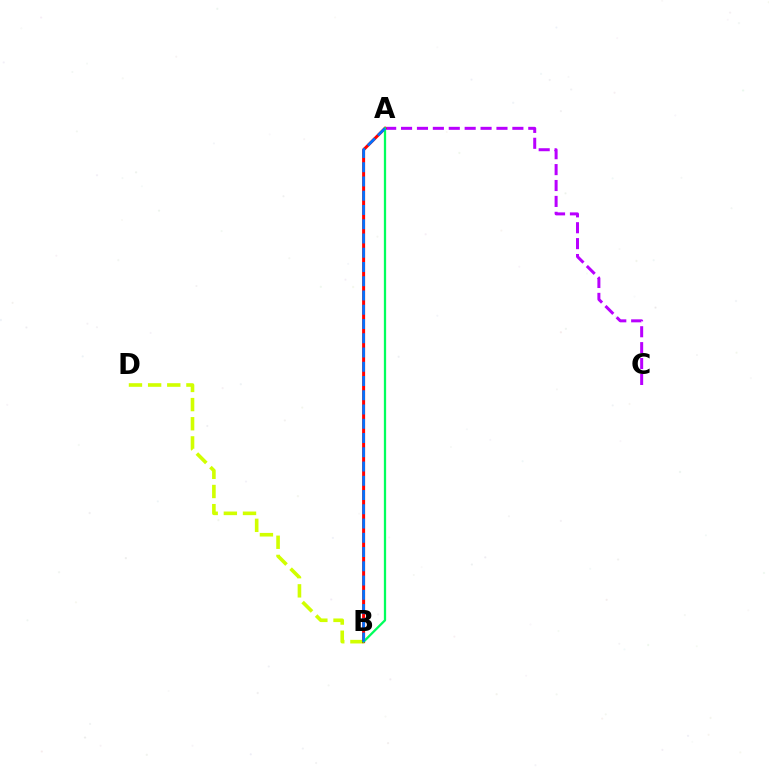{('B', 'D'): [{'color': '#d1ff00', 'line_style': 'dashed', 'thickness': 2.6}], ('A', 'C'): [{'color': '#b900ff', 'line_style': 'dashed', 'thickness': 2.16}], ('A', 'B'): [{'color': '#ff0000', 'line_style': 'solid', 'thickness': 2.16}, {'color': '#00ff5c', 'line_style': 'solid', 'thickness': 1.64}, {'color': '#0074ff', 'line_style': 'dashed', 'thickness': 1.94}]}